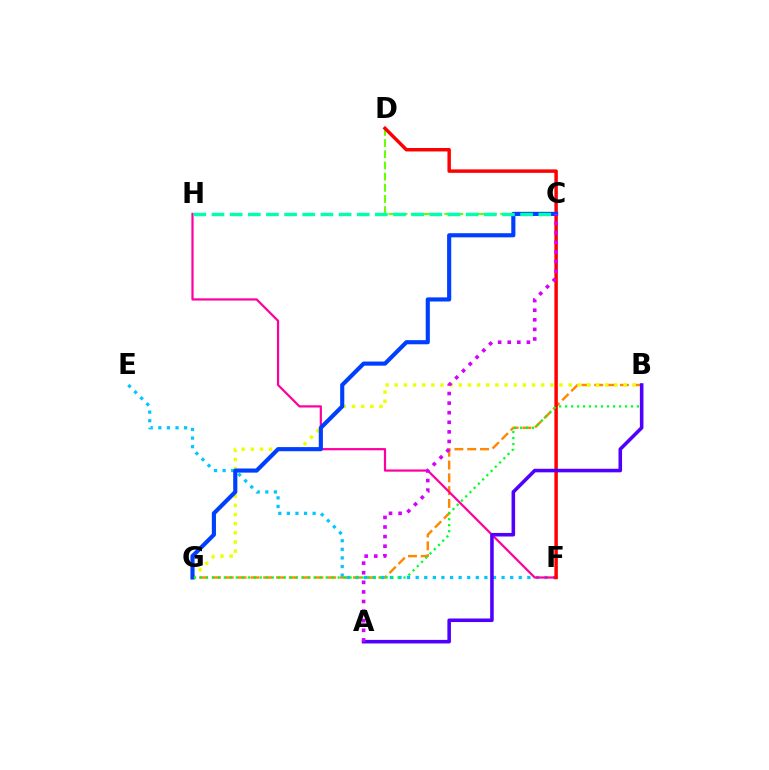{('B', 'G'): [{'color': '#ff8800', 'line_style': 'dashed', 'thickness': 1.74}, {'color': '#eeff00', 'line_style': 'dotted', 'thickness': 2.49}, {'color': '#00ff27', 'line_style': 'dotted', 'thickness': 1.63}], ('C', 'D'): [{'color': '#66ff00', 'line_style': 'dashed', 'thickness': 1.52}], ('E', 'F'): [{'color': '#00c7ff', 'line_style': 'dotted', 'thickness': 2.33}], ('F', 'H'): [{'color': '#ff00a0', 'line_style': 'solid', 'thickness': 1.6}], ('D', 'F'): [{'color': '#ff0000', 'line_style': 'solid', 'thickness': 2.49}], ('C', 'G'): [{'color': '#003fff', 'line_style': 'solid', 'thickness': 2.97}], ('C', 'H'): [{'color': '#00ffaf', 'line_style': 'dashed', 'thickness': 2.47}], ('A', 'B'): [{'color': '#4f00ff', 'line_style': 'solid', 'thickness': 2.56}], ('A', 'C'): [{'color': '#d600ff', 'line_style': 'dotted', 'thickness': 2.61}]}